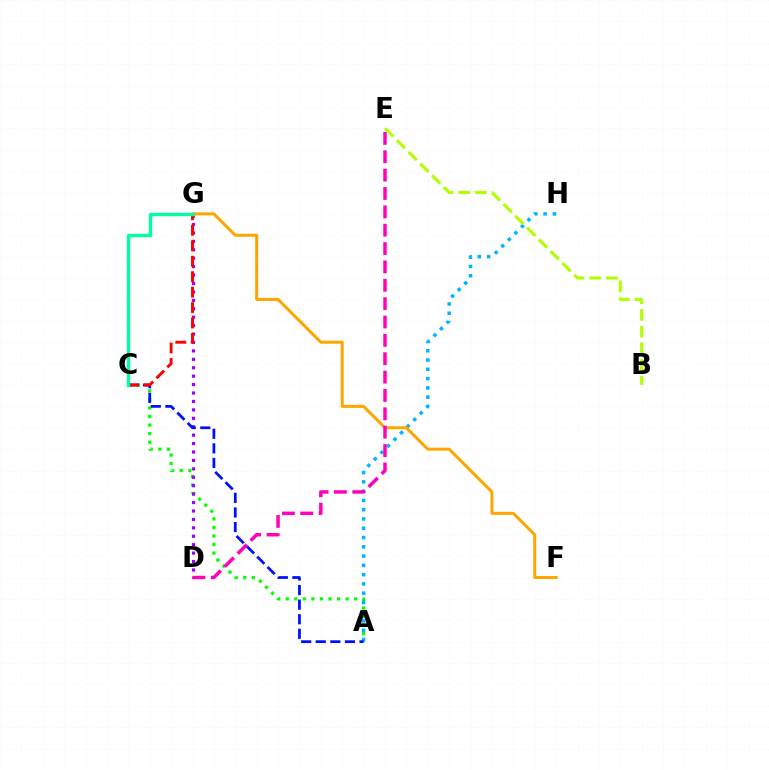{('A', 'C'): [{'color': '#08ff00', 'line_style': 'dotted', 'thickness': 2.32}, {'color': '#0010ff', 'line_style': 'dashed', 'thickness': 1.98}], ('D', 'G'): [{'color': '#9b00ff', 'line_style': 'dotted', 'thickness': 2.29}], ('A', 'H'): [{'color': '#00b5ff', 'line_style': 'dotted', 'thickness': 2.52}], ('C', 'G'): [{'color': '#ff0000', 'line_style': 'dashed', 'thickness': 2.1}, {'color': '#00ff9d', 'line_style': 'solid', 'thickness': 2.42}], ('B', 'E'): [{'color': '#b3ff00', 'line_style': 'dashed', 'thickness': 2.26}], ('F', 'G'): [{'color': '#ffa500', 'line_style': 'solid', 'thickness': 2.17}], ('D', 'E'): [{'color': '#ff00bd', 'line_style': 'dashed', 'thickness': 2.49}]}